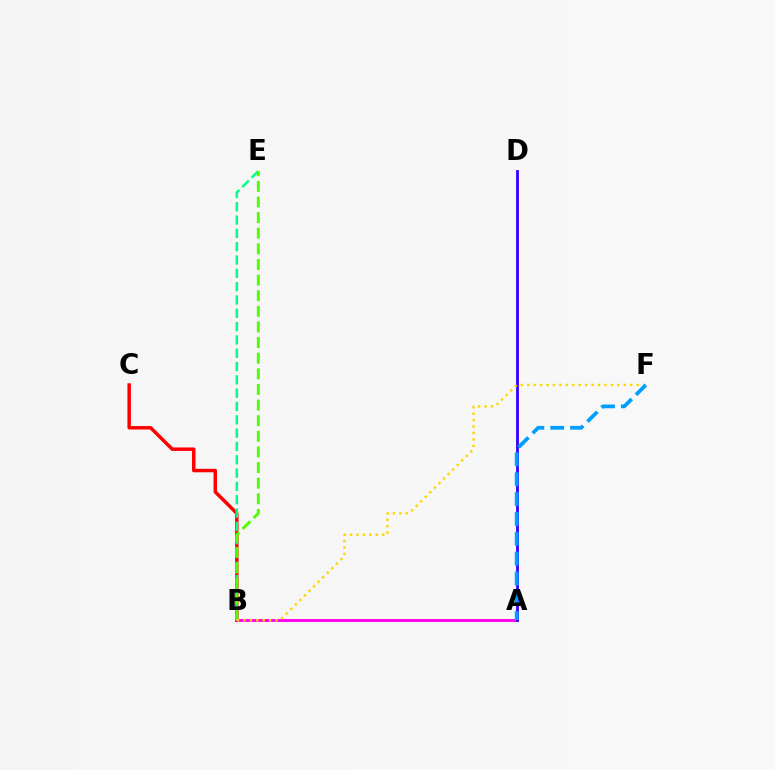{('B', 'C'): [{'color': '#ff0000', 'line_style': 'solid', 'thickness': 2.49}], ('B', 'E'): [{'color': '#00ff86', 'line_style': 'dashed', 'thickness': 1.81}, {'color': '#4fff00', 'line_style': 'dashed', 'thickness': 2.12}], ('A', 'B'): [{'color': '#ff00ed', 'line_style': 'solid', 'thickness': 2.08}], ('A', 'D'): [{'color': '#3700ff', 'line_style': 'solid', 'thickness': 2.03}], ('B', 'F'): [{'color': '#ffd500', 'line_style': 'dotted', 'thickness': 1.75}], ('A', 'F'): [{'color': '#009eff', 'line_style': 'dashed', 'thickness': 2.7}]}